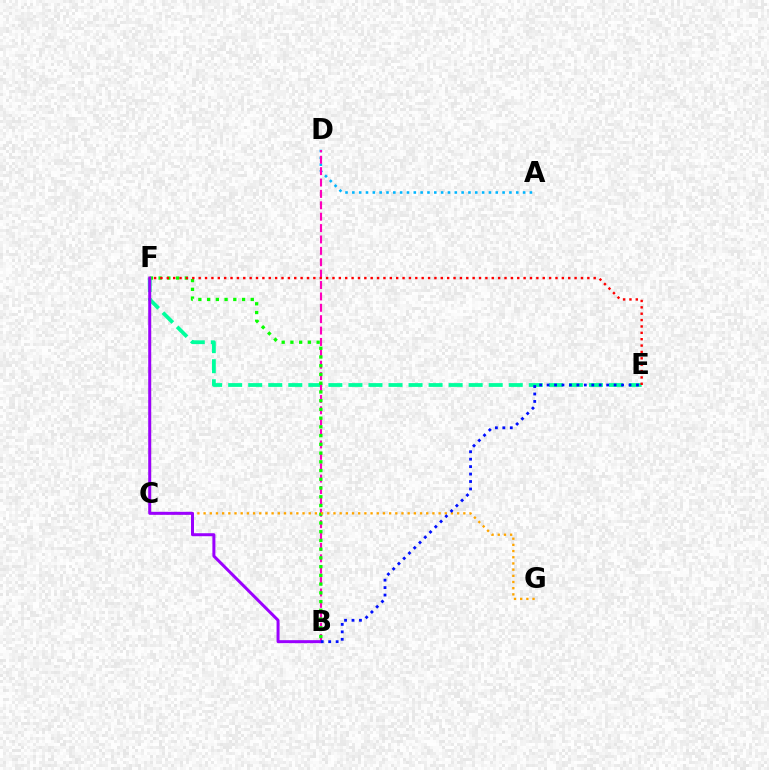{('E', 'F'): [{'color': '#00ff9d', 'line_style': 'dashed', 'thickness': 2.72}, {'color': '#ff0000', 'line_style': 'dotted', 'thickness': 1.73}], ('A', 'D'): [{'color': '#00b5ff', 'line_style': 'dotted', 'thickness': 1.86}], ('B', 'D'): [{'color': '#ff00bd', 'line_style': 'dashed', 'thickness': 1.55}], ('B', 'F'): [{'color': '#08ff00', 'line_style': 'dotted', 'thickness': 2.37}, {'color': '#9b00ff', 'line_style': 'solid', 'thickness': 2.16}], ('C', 'G'): [{'color': '#ffa500', 'line_style': 'dotted', 'thickness': 1.68}], ('C', 'F'): [{'color': '#b3ff00', 'line_style': 'dashed', 'thickness': 1.58}], ('B', 'E'): [{'color': '#0010ff', 'line_style': 'dotted', 'thickness': 2.02}]}